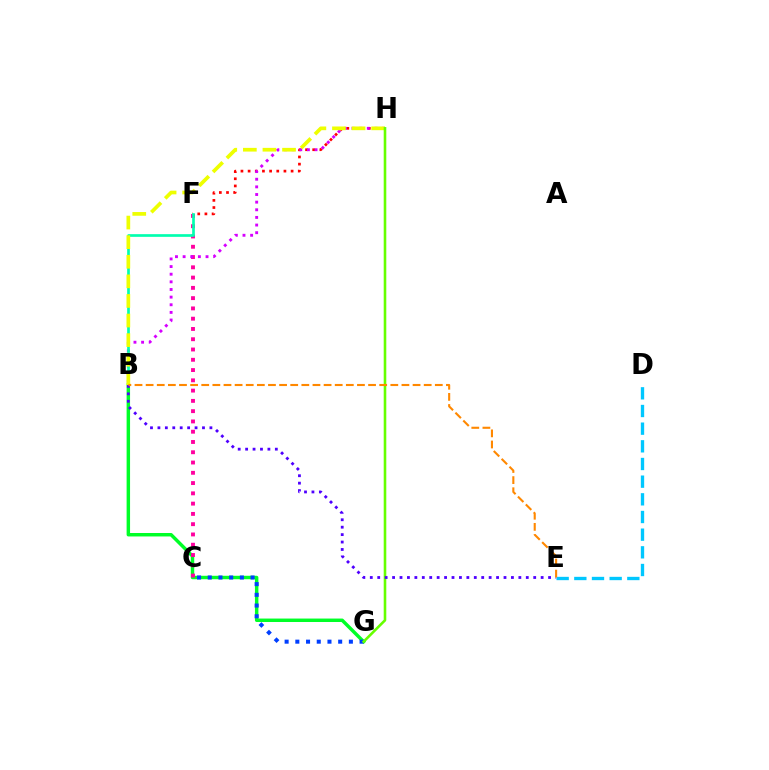{('F', 'H'): [{'color': '#ff0000', 'line_style': 'dotted', 'thickness': 1.95}], ('B', 'G'): [{'color': '#00ff27', 'line_style': 'solid', 'thickness': 2.48}], ('C', 'F'): [{'color': '#ff00a0', 'line_style': 'dotted', 'thickness': 2.79}], ('B', 'H'): [{'color': '#d600ff', 'line_style': 'dotted', 'thickness': 2.07}, {'color': '#eeff00', 'line_style': 'dashed', 'thickness': 2.66}], ('C', 'G'): [{'color': '#003fff', 'line_style': 'dotted', 'thickness': 2.91}], ('B', 'F'): [{'color': '#00ffaf', 'line_style': 'solid', 'thickness': 1.93}], ('D', 'E'): [{'color': '#00c7ff', 'line_style': 'dashed', 'thickness': 2.4}], ('G', 'H'): [{'color': '#66ff00', 'line_style': 'solid', 'thickness': 1.87}], ('B', 'E'): [{'color': '#4f00ff', 'line_style': 'dotted', 'thickness': 2.02}, {'color': '#ff8800', 'line_style': 'dashed', 'thickness': 1.51}]}